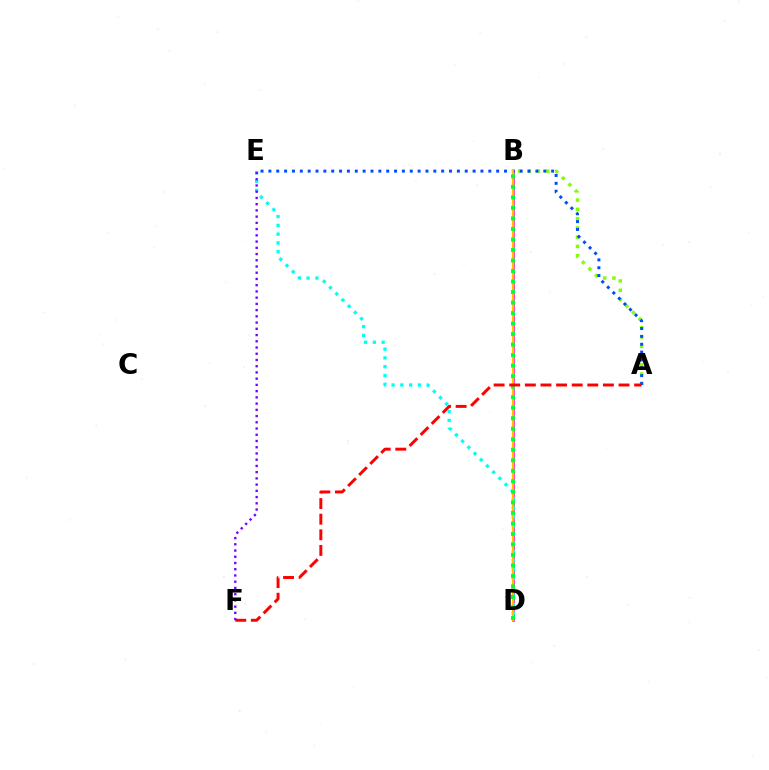{('A', 'B'): [{'color': '#84ff00', 'line_style': 'dotted', 'thickness': 2.52}], ('B', 'D'): [{'color': '#ff00cf', 'line_style': 'solid', 'thickness': 1.82}, {'color': '#ffbd00', 'line_style': 'solid', 'thickness': 1.59}, {'color': '#00ff39', 'line_style': 'dotted', 'thickness': 2.86}], ('D', 'E'): [{'color': '#00fff6', 'line_style': 'dotted', 'thickness': 2.39}], ('A', 'E'): [{'color': '#004bff', 'line_style': 'dotted', 'thickness': 2.13}], ('E', 'F'): [{'color': '#7200ff', 'line_style': 'dotted', 'thickness': 1.69}], ('A', 'F'): [{'color': '#ff0000', 'line_style': 'dashed', 'thickness': 2.12}]}